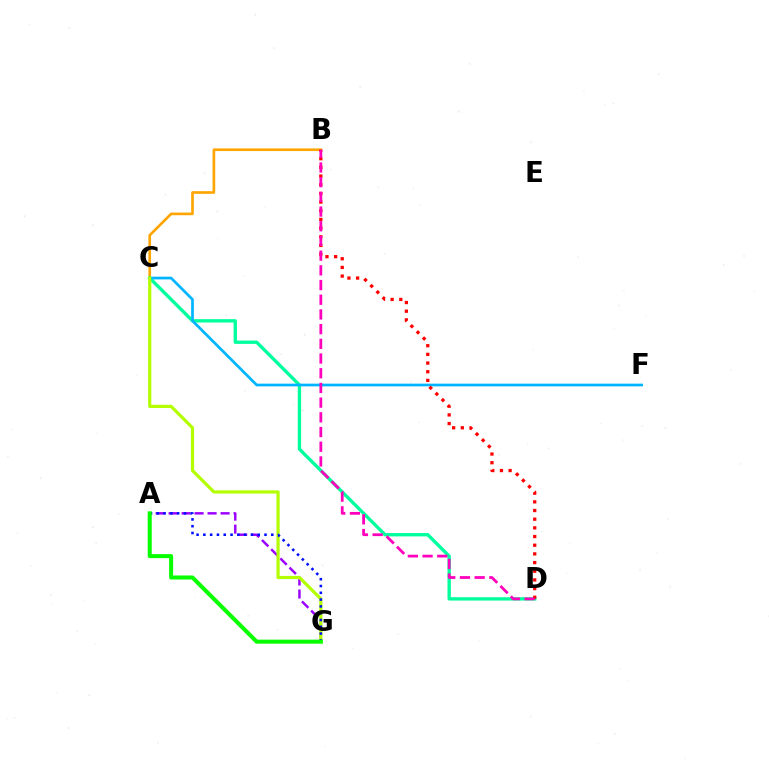{('A', 'G'): [{'color': '#9b00ff', 'line_style': 'dashed', 'thickness': 1.77}, {'color': '#0010ff', 'line_style': 'dotted', 'thickness': 1.85}, {'color': '#08ff00', 'line_style': 'solid', 'thickness': 2.91}], ('B', 'C'): [{'color': '#ffa500', 'line_style': 'solid', 'thickness': 1.91}], ('C', 'D'): [{'color': '#00ff9d', 'line_style': 'solid', 'thickness': 2.41}], ('C', 'F'): [{'color': '#00b5ff', 'line_style': 'solid', 'thickness': 1.96}], ('B', 'D'): [{'color': '#ff0000', 'line_style': 'dotted', 'thickness': 2.36}, {'color': '#ff00bd', 'line_style': 'dashed', 'thickness': 2.0}], ('C', 'G'): [{'color': '#b3ff00', 'line_style': 'solid', 'thickness': 2.29}]}